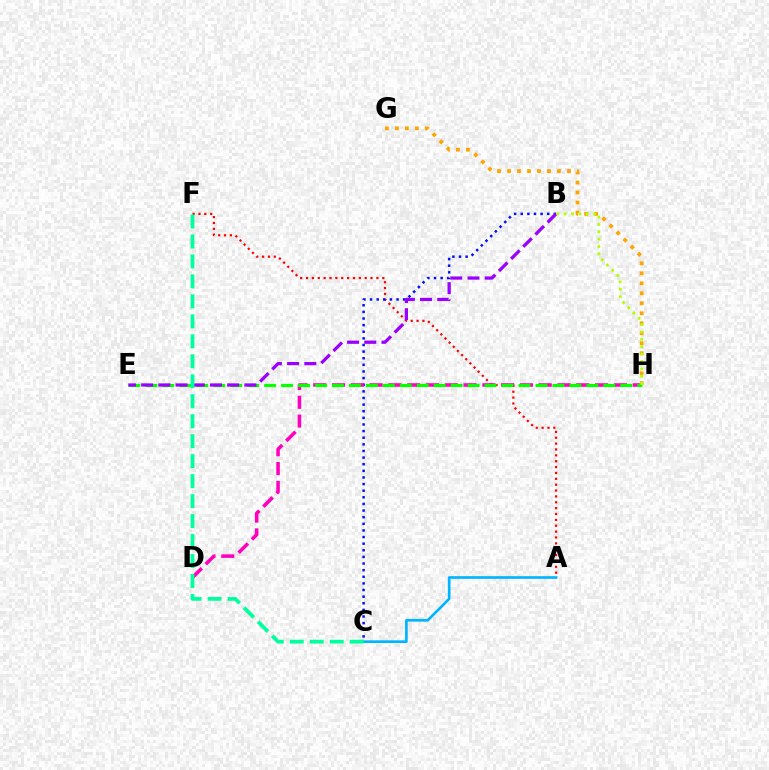{('A', 'F'): [{'color': '#ff0000', 'line_style': 'dotted', 'thickness': 1.59}], ('B', 'C'): [{'color': '#0010ff', 'line_style': 'dotted', 'thickness': 1.8}], ('D', 'H'): [{'color': '#ff00bd', 'line_style': 'dashed', 'thickness': 2.55}], ('A', 'C'): [{'color': '#00b5ff', 'line_style': 'solid', 'thickness': 1.91}], ('G', 'H'): [{'color': '#ffa500', 'line_style': 'dotted', 'thickness': 2.71}], ('E', 'H'): [{'color': '#08ff00', 'line_style': 'dashed', 'thickness': 2.3}], ('B', 'E'): [{'color': '#9b00ff', 'line_style': 'dashed', 'thickness': 2.34}], ('C', 'F'): [{'color': '#00ff9d', 'line_style': 'dashed', 'thickness': 2.71}], ('B', 'H'): [{'color': '#b3ff00', 'line_style': 'dotted', 'thickness': 2.0}]}